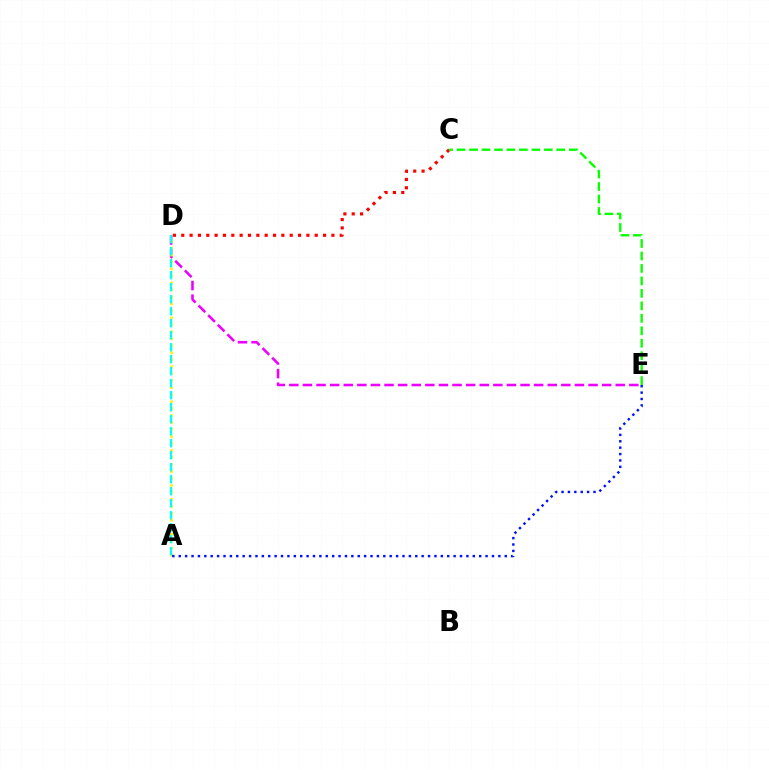{('D', 'E'): [{'color': '#ee00ff', 'line_style': 'dashed', 'thickness': 1.85}], ('A', 'D'): [{'color': '#fcf500', 'line_style': 'dotted', 'thickness': 1.9}, {'color': '#00fff6', 'line_style': 'dashed', 'thickness': 1.63}], ('C', 'D'): [{'color': '#ff0000', 'line_style': 'dotted', 'thickness': 2.27}], ('A', 'E'): [{'color': '#0010ff', 'line_style': 'dotted', 'thickness': 1.74}], ('C', 'E'): [{'color': '#08ff00', 'line_style': 'dashed', 'thickness': 1.69}]}